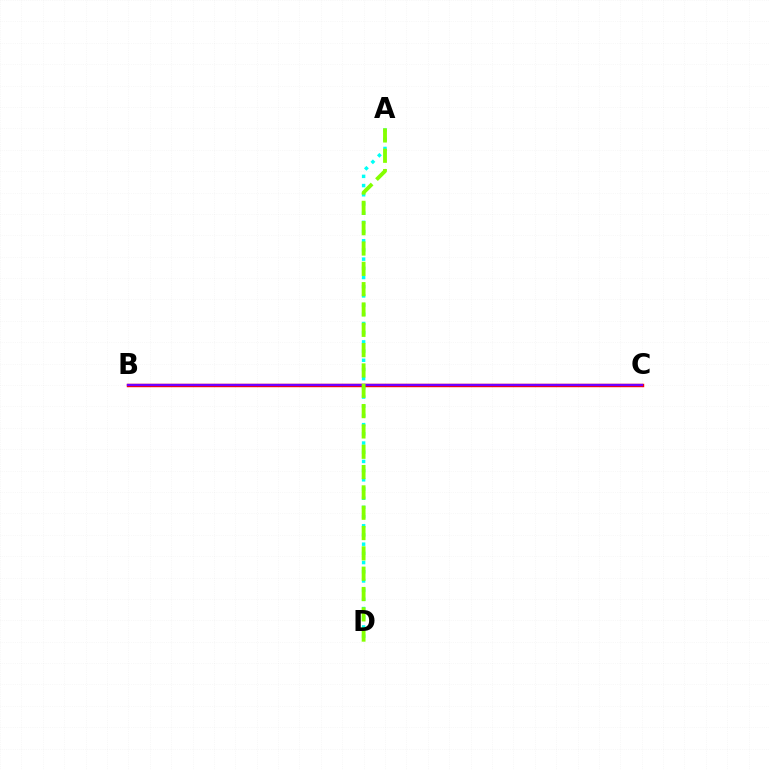{('A', 'D'): [{'color': '#00fff6', 'line_style': 'dotted', 'thickness': 2.5}, {'color': '#84ff00', 'line_style': 'dashed', 'thickness': 2.76}], ('B', 'C'): [{'color': '#ff0000', 'line_style': 'solid', 'thickness': 2.47}, {'color': '#7200ff', 'line_style': 'solid', 'thickness': 1.64}]}